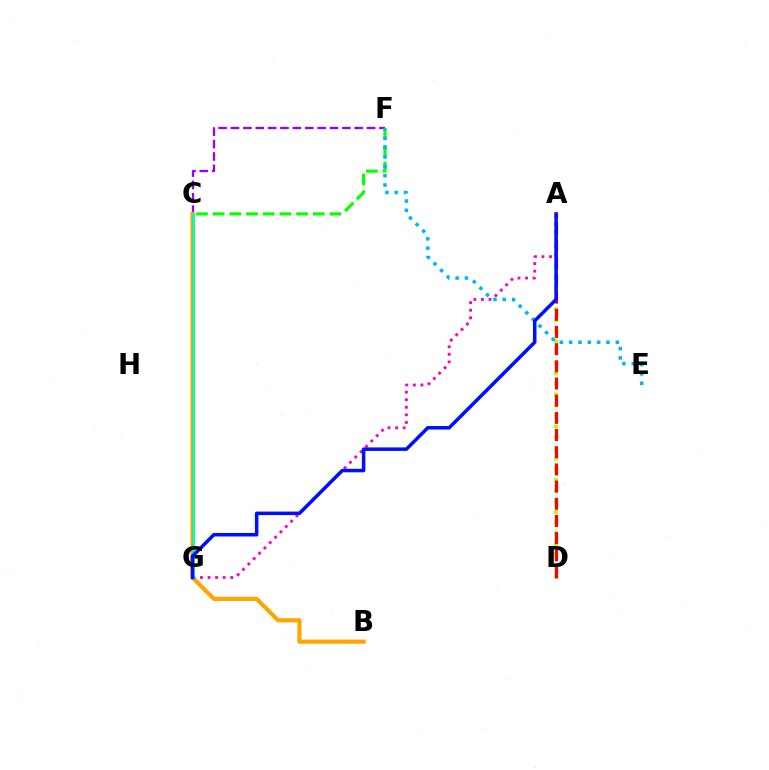{('C', 'F'): [{'color': '#9b00ff', 'line_style': 'dashed', 'thickness': 1.68}, {'color': '#08ff00', 'line_style': 'dashed', 'thickness': 2.27}], ('B', 'C'): [{'color': '#ffa500', 'line_style': 'solid', 'thickness': 3.0}], ('A', 'D'): [{'color': '#b3ff00', 'line_style': 'dotted', 'thickness': 2.9}, {'color': '#ff0000', 'line_style': 'dashed', 'thickness': 2.33}], ('A', 'G'): [{'color': '#ff00bd', 'line_style': 'dotted', 'thickness': 2.05}, {'color': '#0010ff', 'line_style': 'solid', 'thickness': 2.53}], ('E', 'F'): [{'color': '#00b5ff', 'line_style': 'dotted', 'thickness': 2.54}], ('C', 'G'): [{'color': '#00ff9d', 'line_style': 'solid', 'thickness': 1.9}]}